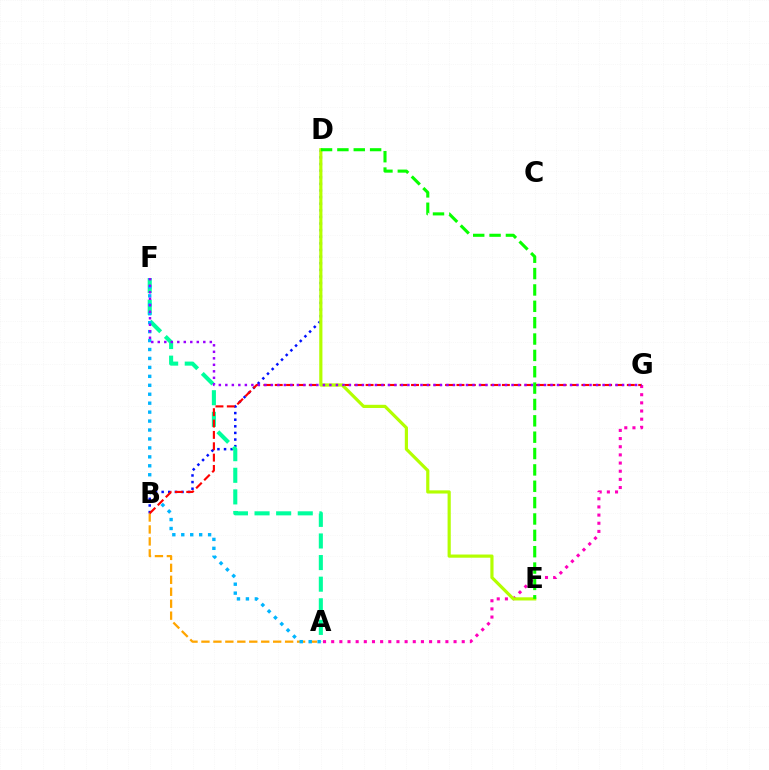{('A', 'B'): [{'color': '#ffa500', 'line_style': 'dashed', 'thickness': 1.62}], ('A', 'G'): [{'color': '#ff00bd', 'line_style': 'dotted', 'thickness': 2.22}], ('B', 'D'): [{'color': '#0010ff', 'line_style': 'dotted', 'thickness': 1.8}], ('A', 'F'): [{'color': '#00ff9d', 'line_style': 'dashed', 'thickness': 2.94}, {'color': '#00b5ff', 'line_style': 'dotted', 'thickness': 2.43}], ('B', 'G'): [{'color': '#ff0000', 'line_style': 'dashed', 'thickness': 1.54}], ('D', 'E'): [{'color': '#b3ff00', 'line_style': 'solid', 'thickness': 2.29}, {'color': '#08ff00', 'line_style': 'dashed', 'thickness': 2.22}], ('F', 'G'): [{'color': '#9b00ff', 'line_style': 'dotted', 'thickness': 1.77}]}